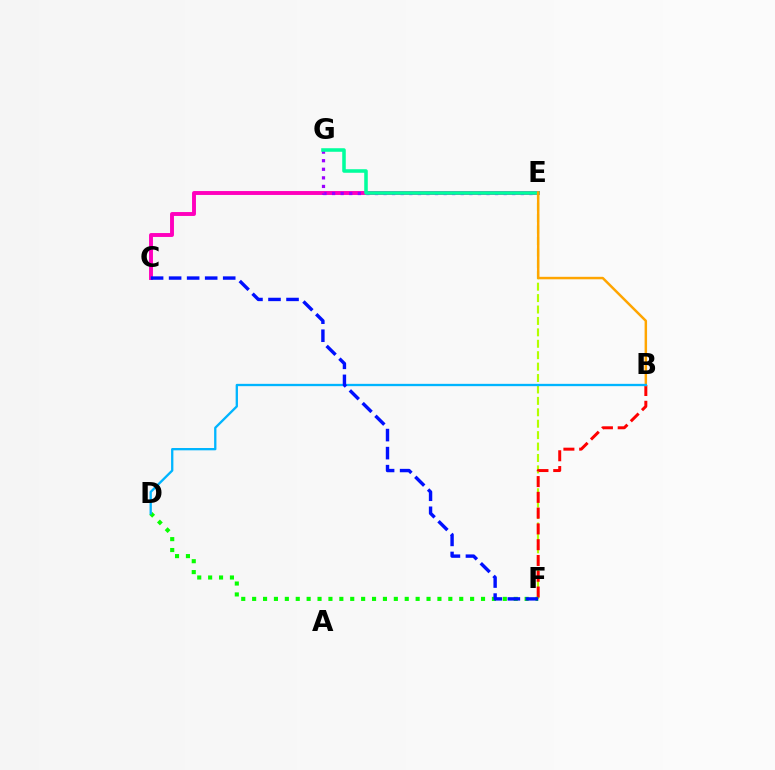{('C', 'E'): [{'color': '#ff00bd', 'line_style': 'solid', 'thickness': 2.81}], ('E', 'G'): [{'color': '#9b00ff', 'line_style': 'dotted', 'thickness': 2.33}, {'color': '#00ff9d', 'line_style': 'solid', 'thickness': 2.56}], ('E', 'F'): [{'color': '#b3ff00', 'line_style': 'dashed', 'thickness': 1.55}], ('B', 'F'): [{'color': '#ff0000', 'line_style': 'dashed', 'thickness': 2.14}], ('D', 'F'): [{'color': '#08ff00', 'line_style': 'dotted', 'thickness': 2.96}], ('B', 'E'): [{'color': '#ffa500', 'line_style': 'solid', 'thickness': 1.78}], ('B', 'D'): [{'color': '#00b5ff', 'line_style': 'solid', 'thickness': 1.66}], ('C', 'F'): [{'color': '#0010ff', 'line_style': 'dashed', 'thickness': 2.45}]}